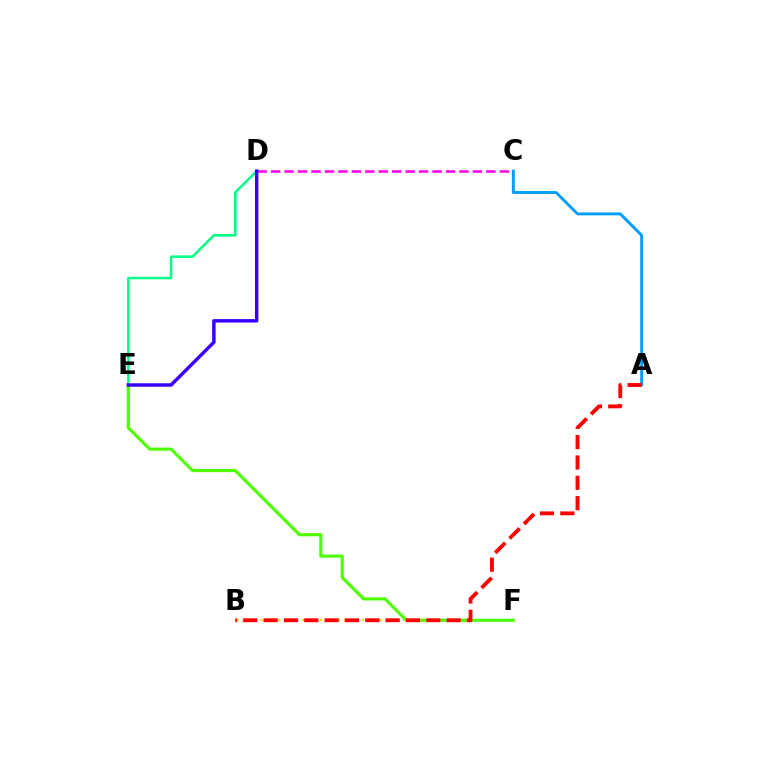{('B', 'F'): [{'color': '#ffd500', 'line_style': 'dotted', 'thickness': 1.62}], ('C', 'D'): [{'color': '#ff00ed', 'line_style': 'dashed', 'thickness': 1.83}], ('A', 'C'): [{'color': '#009eff', 'line_style': 'solid', 'thickness': 2.1}], ('D', 'E'): [{'color': '#00ff86', 'line_style': 'solid', 'thickness': 1.81}, {'color': '#3700ff', 'line_style': 'solid', 'thickness': 2.48}], ('E', 'F'): [{'color': '#4fff00', 'line_style': 'solid', 'thickness': 2.25}], ('A', 'B'): [{'color': '#ff0000', 'line_style': 'dashed', 'thickness': 2.76}]}